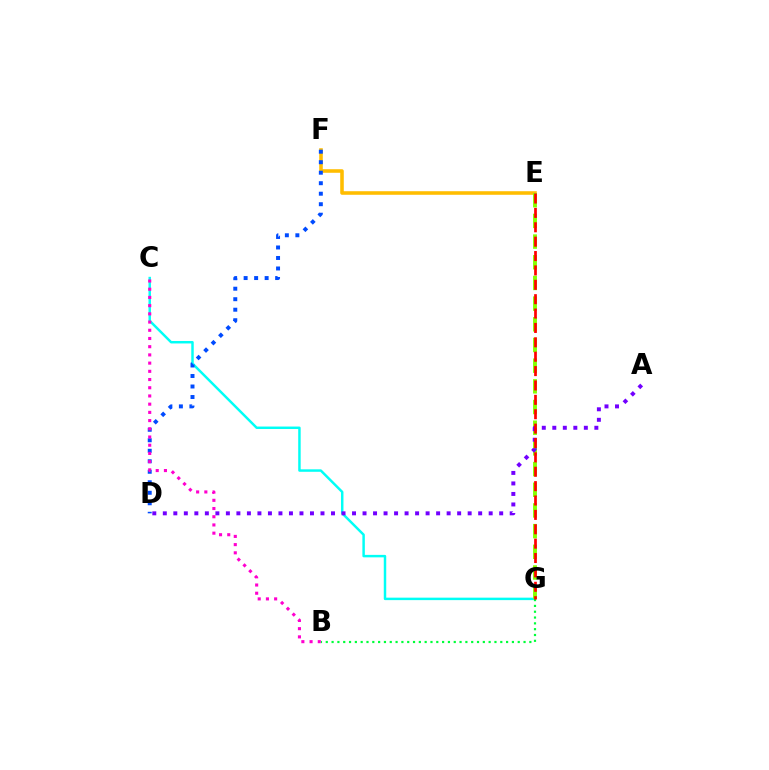{('C', 'G'): [{'color': '#00fff6', 'line_style': 'solid', 'thickness': 1.78}], ('E', 'F'): [{'color': '#ffbd00', 'line_style': 'solid', 'thickness': 2.56}], ('D', 'F'): [{'color': '#004bff', 'line_style': 'dotted', 'thickness': 2.85}], ('B', 'C'): [{'color': '#ff00cf', 'line_style': 'dotted', 'thickness': 2.23}], ('E', 'G'): [{'color': '#84ff00', 'line_style': 'dashed', 'thickness': 2.81}, {'color': '#ff0000', 'line_style': 'dashed', 'thickness': 1.95}], ('B', 'G'): [{'color': '#00ff39', 'line_style': 'dotted', 'thickness': 1.58}], ('A', 'D'): [{'color': '#7200ff', 'line_style': 'dotted', 'thickness': 2.86}]}